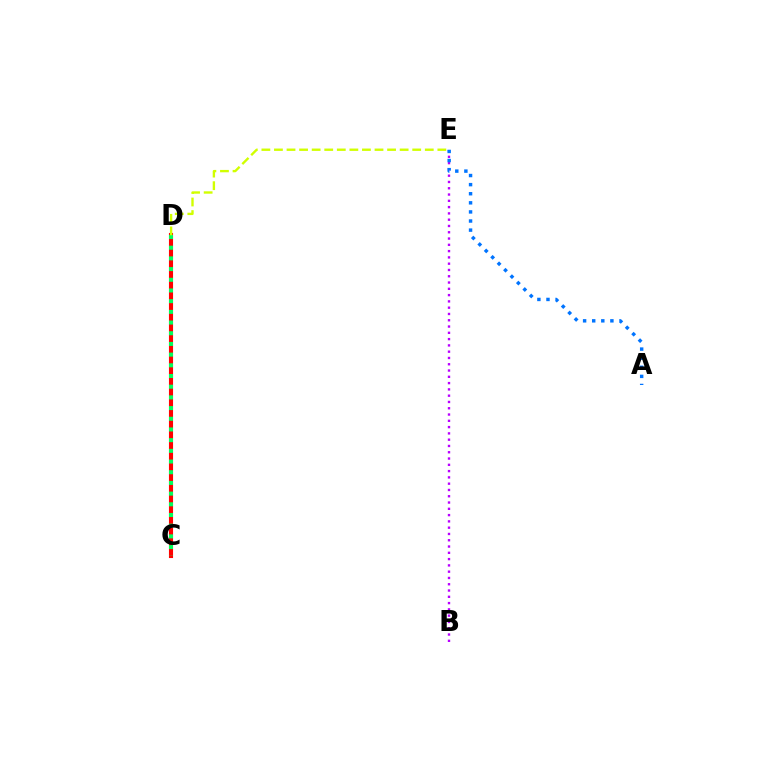{('C', 'D'): [{'color': '#ff0000', 'line_style': 'solid', 'thickness': 2.95}, {'color': '#00ff5c', 'line_style': 'dotted', 'thickness': 2.9}], ('B', 'E'): [{'color': '#b900ff', 'line_style': 'dotted', 'thickness': 1.71}], ('D', 'E'): [{'color': '#d1ff00', 'line_style': 'dashed', 'thickness': 1.71}], ('A', 'E'): [{'color': '#0074ff', 'line_style': 'dotted', 'thickness': 2.47}]}